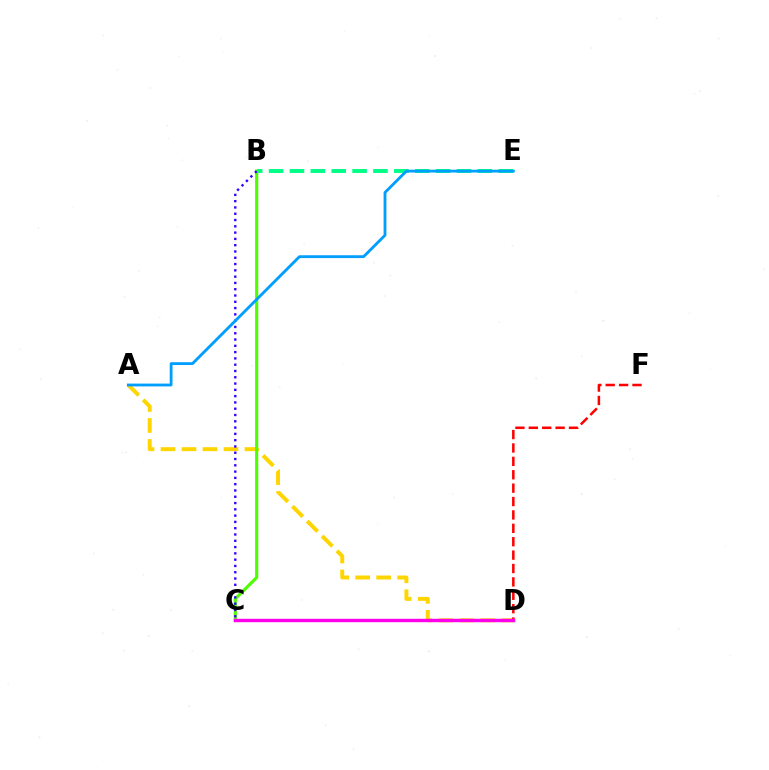{('A', 'D'): [{'color': '#ffd500', 'line_style': 'dashed', 'thickness': 2.85}], ('B', 'E'): [{'color': '#00ff86', 'line_style': 'dashed', 'thickness': 2.84}], ('B', 'C'): [{'color': '#4fff00', 'line_style': 'solid', 'thickness': 2.26}, {'color': '#3700ff', 'line_style': 'dotted', 'thickness': 1.71}], ('D', 'F'): [{'color': '#ff0000', 'line_style': 'dashed', 'thickness': 1.82}], ('C', 'D'): [{'color': '#ff00ed', 'line_style': 'solid', 'thickness': 2.45}], ('A', 'E'): [{'color': '#009eff', 'line_style': 'solid', 'thickness': 2.03}]}